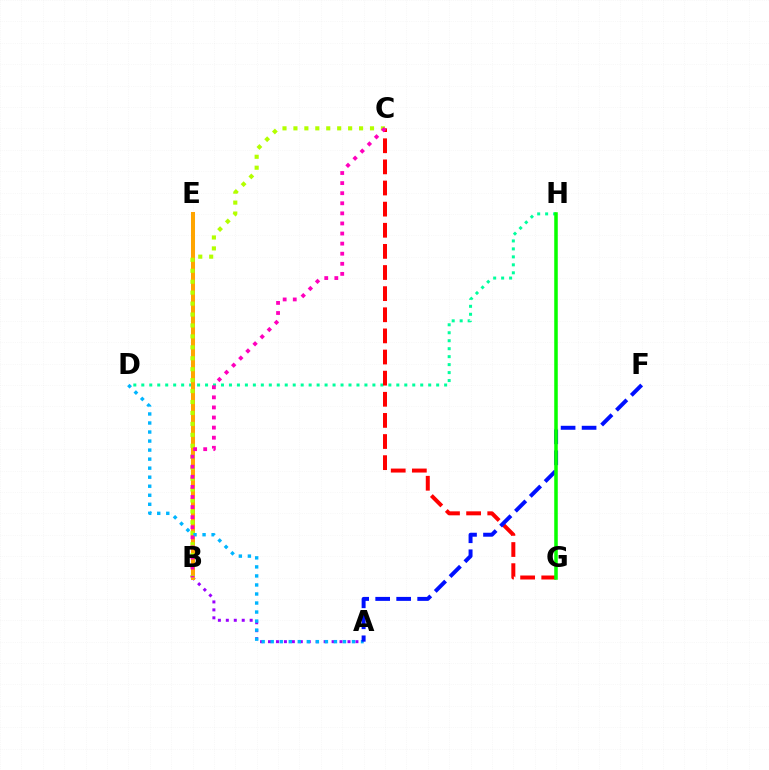{('D', 'H'): [{'color': '#00ff9d', 'line_style': 'dotted', 'thickness': 2.17}], ('A', 'B'): [{'color': '#9b00ff', 'line_style': 'dotted', 'thickness': 2.16}], ('C', 'G'): [{'color': '#ff0000', 'line_style': 'dashed', 'thickness': 2.87}], ('B', 'E'): [{'color': '#ffa500', 'line_style': 'solid', 'thickness': 2.9}], ('B', 'C'): [{'color': '#b3ff00', 'line_style': 'dotted', 'thickness': 2.97}, {'color': '#ff00bd', 'line_style': 'dotted', 'thickness': 2.74}], ('A', 'D'): [{'color': '#00b5ff', 'line_style': 'dotted', 'thickness': 2.45}], ('A', 'F'): [{'color': '#0010ff', 'line_style': 'dashed', 'thickness': 2.85}], ('G', 'H'): [{'color': '#08ff00', 'line_style': 'solid', 'thickness': 2.54}]}